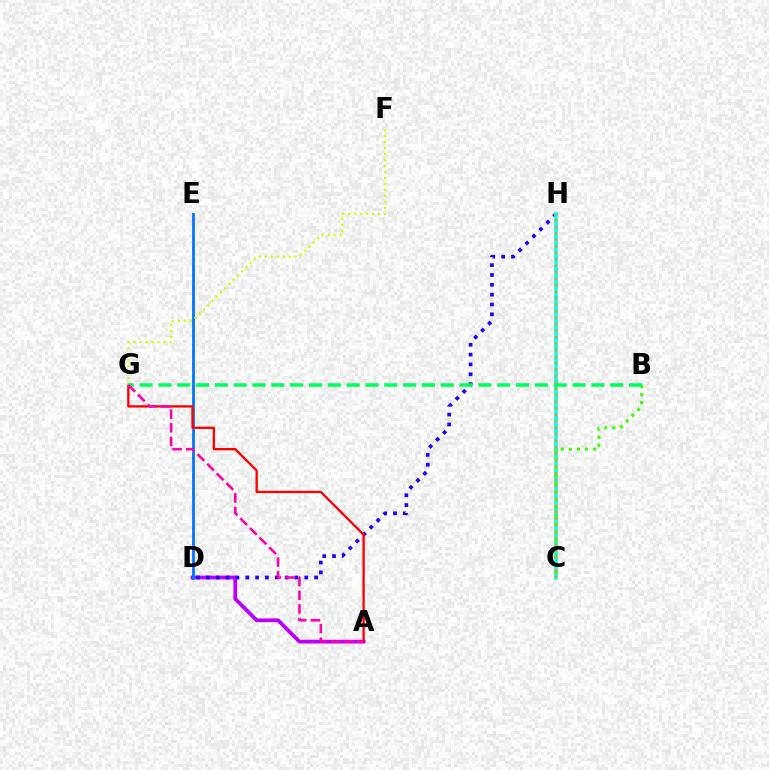{('A', 'D'): [{'color': '#b900ff', 'line_style': 'solid', 'thickness': 2.71}], ('D', 'E'): [{'color': '#0074ff', 'line_style': 'solid', 'thickness': 1.98}], ('D', 'H'): [{'color': '#2500ff', 'line_style': 'dotted', 'thickness': 2.67}], ('C', 'H'): [{'color': '#00fff6', 'line_style': 'solid', 'thickness': 2.62}, {'color': '#ff9400', 'line_style': 'dotted', 'thickness': 1.76}], ('B', 'C'): [{'color': '#3dff00', 'line_style': 'dotted', 'thickness': 2.2}], ('A', 'G'): [{'color': '#ff0000', 'line_style': 'solid', 'thickness': 1.67}, {'color': '#ff00ac', 'line_style': 'dashed', 'thickness': 1.85}], ('F', 'G'): [{'color': '#d1ff00', 'line_style': 'dotted', 'thickness': 1.62}], ('B', 'G'): [{'color': '#00ff5c', 'line_style': 'dashed', 'thickness': 2.56}]}